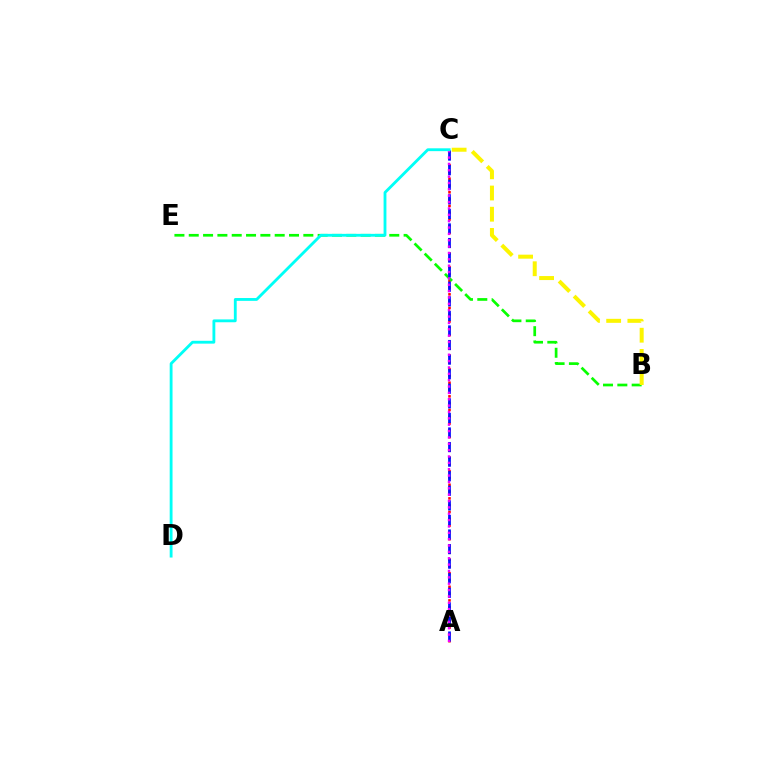{('A', 'C'): [{'color': '#ff0000', 'line_style': 'dotted', 'thickness': 1.85}, {'color': '#0010ff', 'line_style': 'dashed', 'thickness': 1.98}, {'color': '#ee00ff', 'line_style': 'dotted', 'thickness': 1.73}], ('B', 'E'): [{'color': '#08ff00', 'line_style': 'dashed', 'thickness': 1.95}], ('B', 'C'): [{'color': '#fcf500', 'line_style': 'dashed', 'thickness': 2.88}], ('C', 'D'): [{'color': '#00fff6', 'line_style': 'solid', 'thickness': 2.04}]}